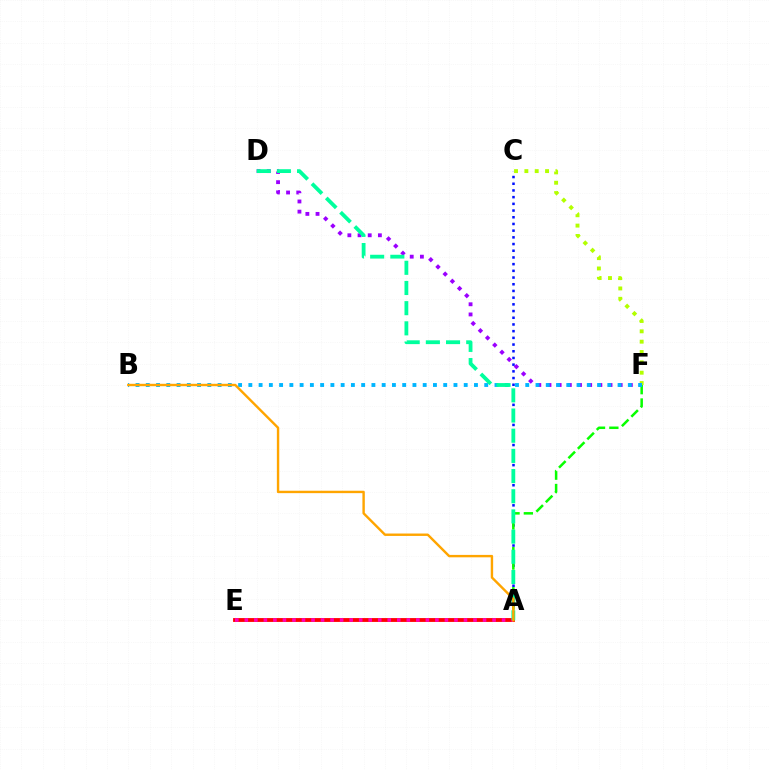{('A', 'C'): [{'color': '#0010ff', 'line_style': 'dotted', 'thickness': 1.82}], ('A', 'E'): [{'color': '#ff0000', 'line_style': 'solid', 'thickness': 2.76}, {'color': '#ff00bd', 'line_style': 'dotted', 'thickness': 2.59}], ('C', 'F'): [{'color': '#b3ff00', 'line_style': 'dotted', 'thickness': 2.81}], ('D', 'F'): [{'color': '#9b00ff', 'line_style': 'dotted', 'thickness': 2.76}], ('A', 'F'): [{'color': '#08ff00', 'line_style': 'dashed', 'thickness': 1.81}], ('B', 'F'): [{'color': '#00b5ff', 'line_style': 'dotted', 'thickness': 2.79}], ('A', 'D'): [{'color': '#00ff9d', 'line_style': 'dashed', 'thickness': 2.74}], ('A', 'B'): [{'color': '#ffa500', 'line_style': 'solid', 'thickness': 1.73}]}